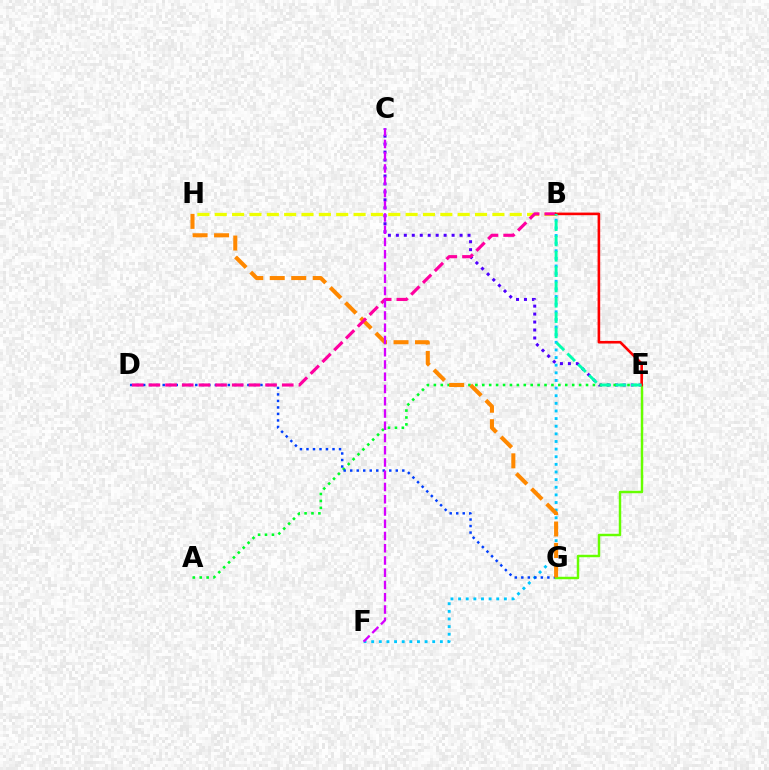{('C', 'E'): [{'color': '#4f00ff', 'line_style': 'dotted', 'thickness': 2.16}], ('A', 'E'): [{'color': '#00ff27', 'line_style': 'dotted', 'thickness': 1.88}], ('B', 'F'): [{'color': '#00c7ff', 'line_style': 'dotted', 'thickness': 2.07}], ('D', 'G'): [{'color': '#003fff', 'line_style': 'dotted', 'thickness': 1.77}], ('E', 'G'): [{'color': '#66ff00', 'line_style': 'solid', 'thickness': 1.77}], ('G', 'H'): [{'color': '#ff8800', 'line_style': 'dashed', 'thickness': 2.92}], ('B', 'H'): [{'color': '#eeff00', 'line_style': 'dashed', 'thickness': 2.36}], ('B', 'D'): [{'color': '#ff00a0', 'line_style': 'dashed', 'thickness': 2.26}], ('C', 'F'): [{'color': '#d600ff', 'line_style': 'dashed', 'thickness': 1.66}], ('B', 'E'): [{'color': '#ff0000', 'line_style': 'solid', 'thickness': 1.88}, {'color': '#00ffaf', 'line_style': 'dashed', 'thickness': 2.08}]}